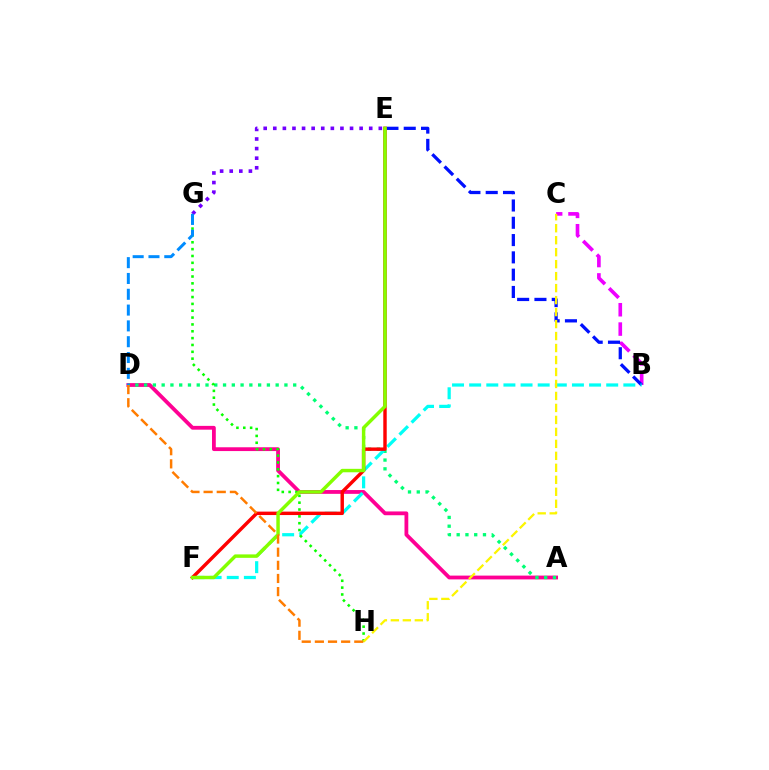{('B', 'C'): [{'color': '#ee00ff', 'line_style': 'dashed', 'thickness': 2.63}], ('B', 'E'): [{'color': '#0010ff', 'line_style': 'dashed', 'thickness': 2.35}], ('A', 'D'): [{'color': '#ff0094', 'line_style': 'solid', 'thickness': 2.73}, {'color': '#00ff74', 'line_style': 'dotted', 'thickness': 2.38}], ('B', 'F'): [{'color': '#00fff6', 'line_style': 'dashed', 'thickness': 2.33}], ('E', 'F'): [{'color': '#ff0000', 'line_style': 'solid', 'thickness': 2.47}, {'color': '#84ff00', 'line_style': 'solid', 'thickness': 2.48}], ('G', 'H'): [{'color': '#08ff00', 'line_style': 'dotted', 'thickness': 1.86}], ('E', 'G'): [{'color': '#7200ff', 'line_style': 'dotted', 'thickness': 2.61}], ('D', 'H'): [{'color': '#ff7c00', 'line_style': 'dashed', 'thickness': 1.79}], ('C', 'H'): [{'color': '#fcf500', 'line_style': 'dashed', 'thickness': 1.63}], ('D', 'G'): [{'color': '#008cff', 'line_style': 'dashed', 'thickness': 2.15}]}